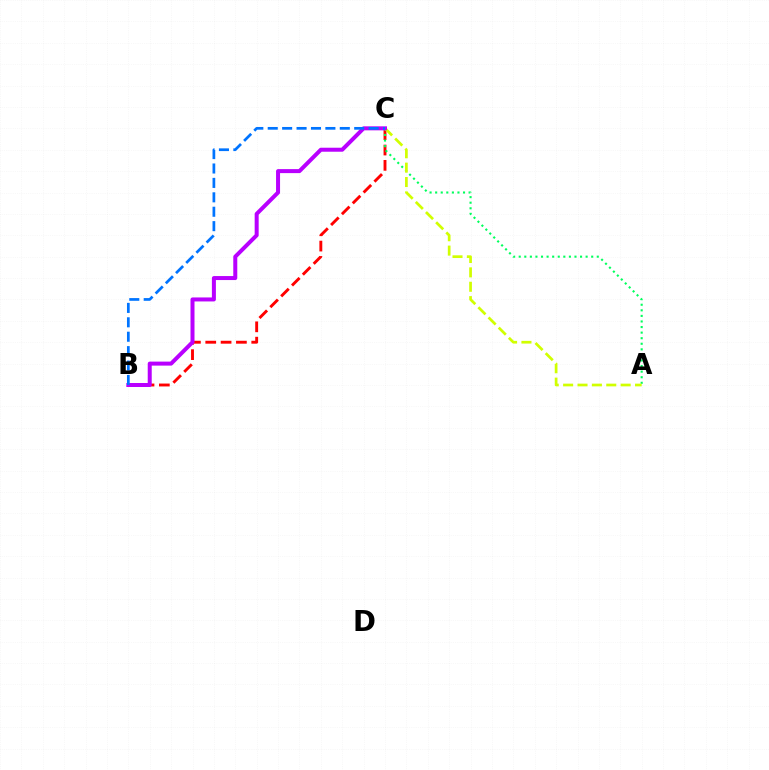{('B', 'C'): [{'color': '#ff0000', 'line_style': 'dashed', 'thickness': 2.08}, {'color': '#b900ff', 'line_style': 'solid', 'thickness': 2.88}, {'color': '#0074ff', 'line_style': 'dashed', 'thickness': 1.96}], ('A', 'C'): [{'color': '#00ff5c', 'line_style': 'dotted', 'thickness': 1.51}, {'color': '#d1ff00', 'line_style': 'dashed', 'thickness': 1.95}]}